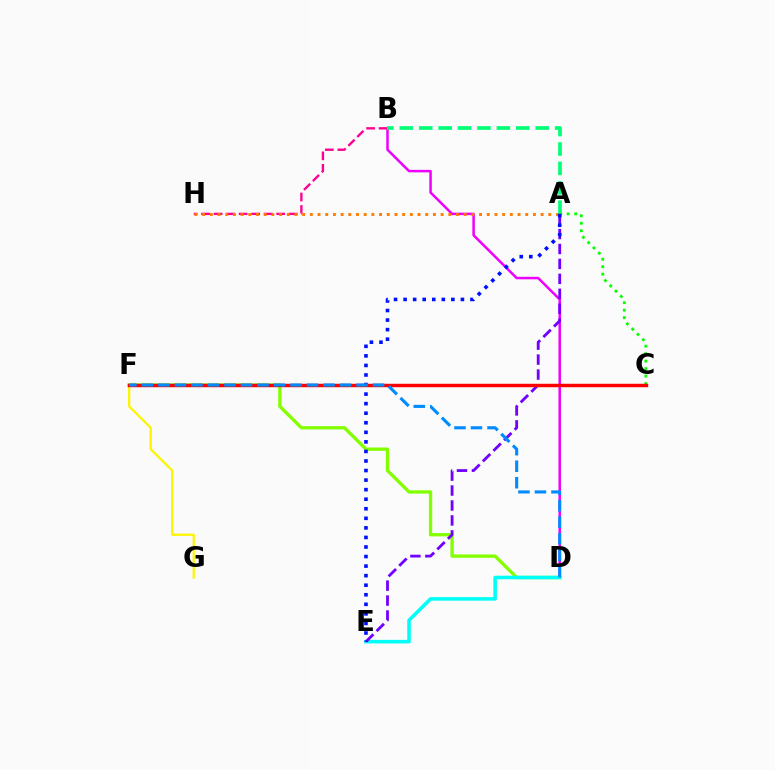{('B', 'D'): [{'color': '#ee00ff', 'line_style': 'solid', 'thickness': 1.8}], ('D', 'F'): [{'color': '#84ff00', 'line_style': 'solid', 'thickness': 2.39}, {'color': '#008cff', 'line_style': 'dashed', 'thickness': 2.24}], ('F', 'G'): [{'color': '#fcf500', 'line_style': 'solid', 'thickness': 1.63}], ('B', 'H'): [{'color': '#ff0094', 'line_style': 'dashed', 'thickness': 1.7}], ('A', 'H'): [{'color': '#ff7c00', 'line_style': 'dotted', 'thickness': 2.09}], ('A', 'B'): [{'color': '#00ff74', 'line_style': 'dashed', 'thickness': 2.64}], ('D', 'E'): [{'color': '#00fff6', 'line_style': 'solid', 'thickness': 2.56}], ('A', 'C'): [{'color': '#08ff00', 'line_style': 'dotted', 'thickness': 2.03}], ('A', 'E'): [{'color': '#7200ff', 'line_style': 'dashed', 'thickness': 2.03}, {'color': '#0010ff', 'line_style': 'dotted', 'thickness': 2.6}], ('C', 'F'): [{'color': '#ff0000', 'line_style': 'solid', 'thickness': 2.48}]}